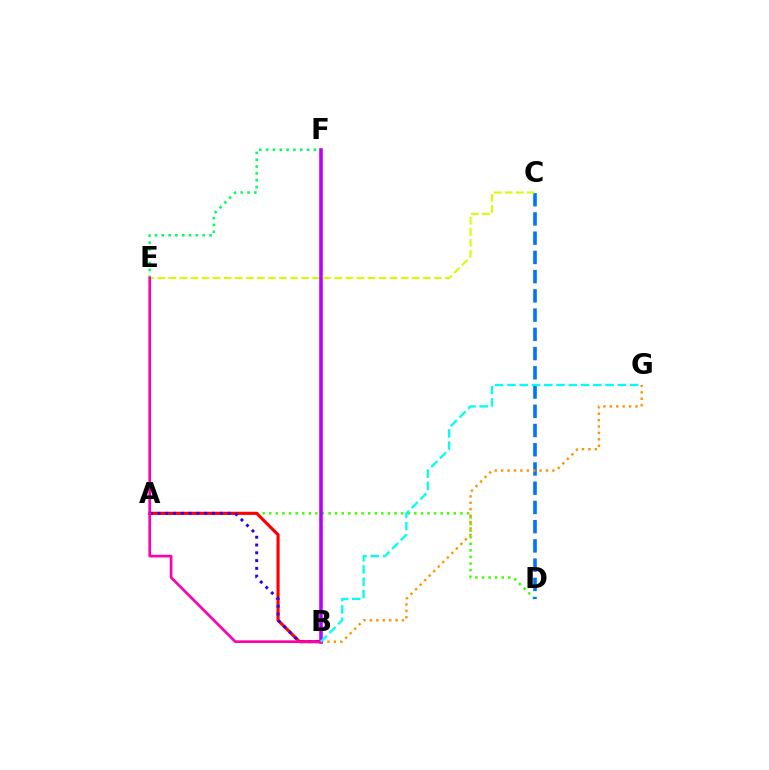{('A', 'D'): [{'color': '#3dff00', 'line_style': 'dotted', 'thickness': 1.79}], ('C', 'D'): [{'color': '#0074ff', 'line_style': 'dashed', 'thickness': 2.61}], ('B', 'G'): [{'color': '#ff9400', 'line_style': 'dotted', 'thickness': 1.74}, {'color': '#00fff6', 'line_style': 'dashed', 'thickness': 1.67}], ('C', 'E'): [{'color': '#d1ff00', 'line_style': 'dashed', 'thickness': 1.5}], ('E', 'F'): [{'color': '#00ff5c', 'line_style': 'dotted', 'thickness': 1.85}], ('A', 'B'): [{'color': '#ff0000', 'line_style': 'solid', 'thickness': 2.26}, {'color': '#2500ff', 'line_style': 'dotted', 'thickness': 2.12}], ('B', 'F'): [{'color': '#b900ff', 'line_style': 'solid', 'thickness': 2.58}], ('B', 'E'): [{'color': '#ff00ac', 'line_style': 'solid', 'thickness': 1.93}]}